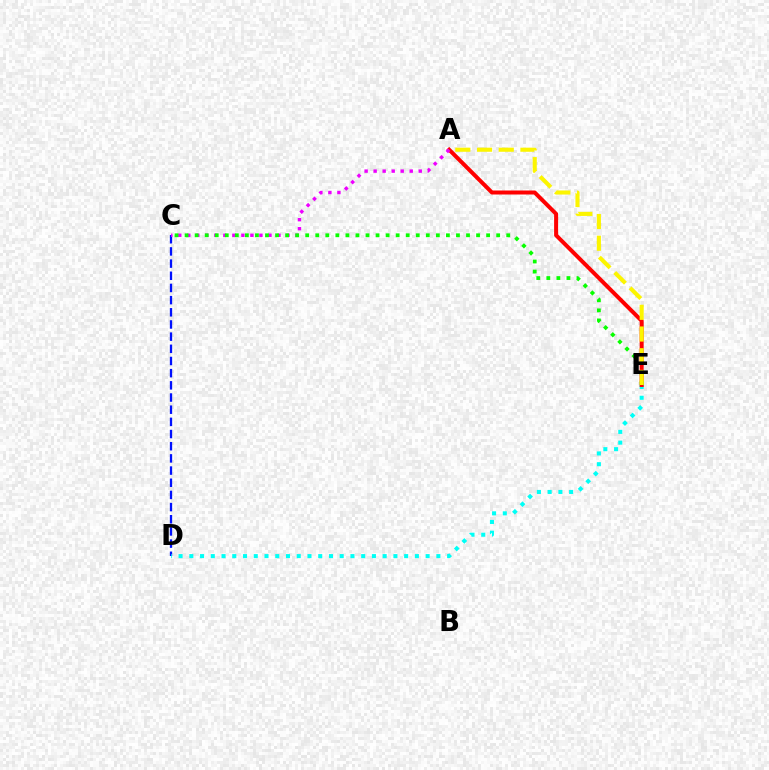{('C', 'D'): [{'color': '#0010ff', 'line_style': 'dashed', 'thickness': 1.65}], ('D', 'E'): [{'color': '#00fff6', 'line_style': 'dotted', 'thickness': 2.92}], ('A', 'E'): [{'color': '#ff0000', 'line_style': 'solid', 'thickness': 2.89}, {'color': '#fcf500', 'line_style': 'dashed', 'thickness': 2.95}], ('A', 'C'): [{'color': '#ee00ff', 'line_style': 'dotted', 'thickness': 2.45}], ('C', 'E'): [{'color': '#08ff00', 'line_style': 'dotted', 'thickness': 2.73}]}